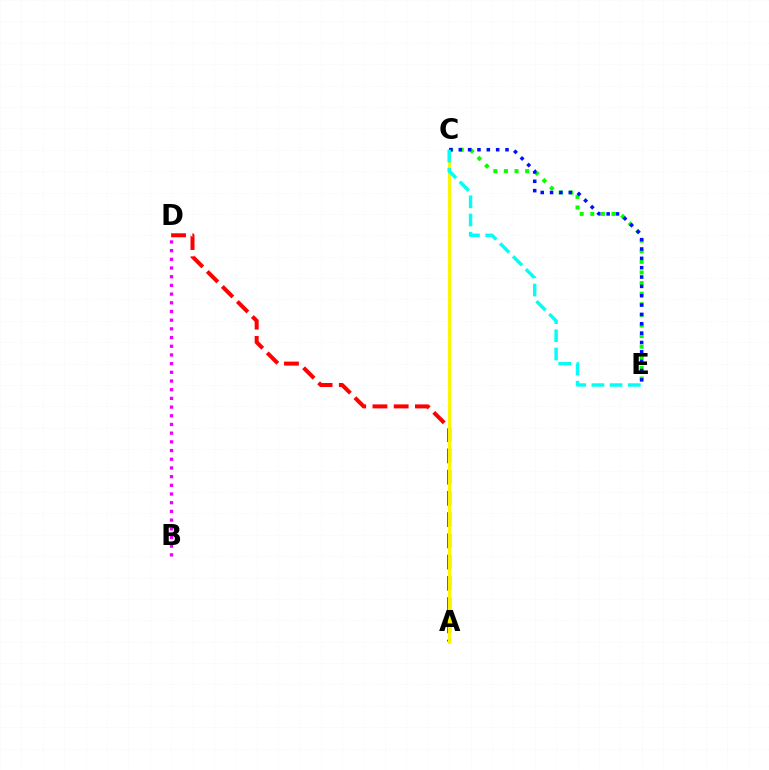{('A', 'D'): [{'color': '#ff0000', 'line_style': 'dashed', 'thickness': 2.89}], ('A', 'C'): [{'color': '#fcf500', 'line_style': 'solid', 'thickness': 2.13}], ('C', 'E'): [{'color': '#08ff00', 'line_style': 'dotted', 'thickness': 2.88}, {'color': '#0010ff', 'line_style': 'dotted', 'thickness': 2.54}, {'color': '#00fff6', 'line_style': 'dashed', 'thickness': 2.47}], ('B', 'D'): [{'color': '#ee00ff', 'line_style': 'dotted', 'thickness': 2.36}]}